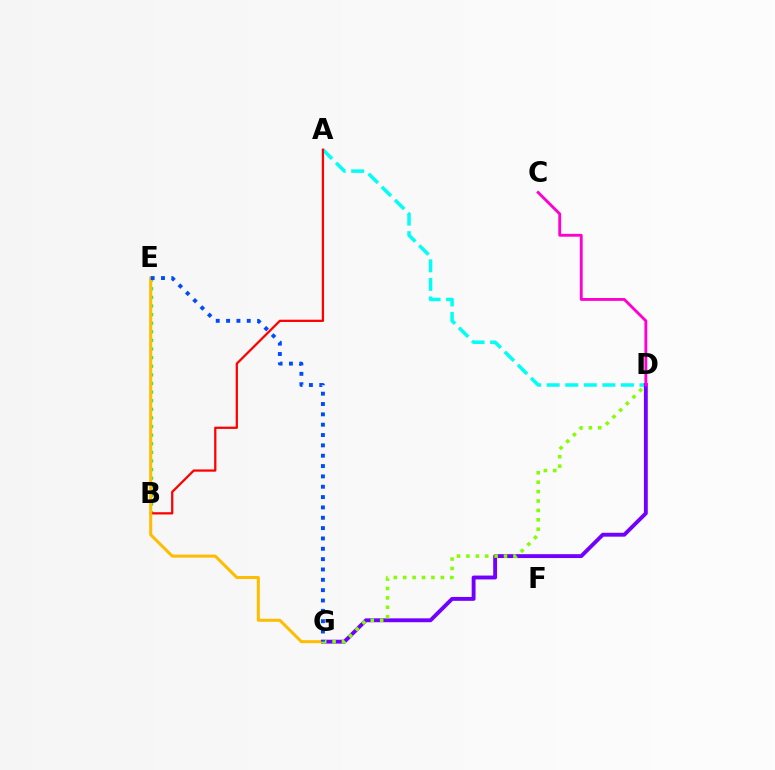{('B', 'E'): [{'color': '#00ff39', 'line_style': 'dotted', 'thickness': 2.34}], ('A', 'D'): [{'color': '#00fff6', 'line_style': 'dashed', 'thickness': 2.52}], ('A', 'B'): [{'color': '#ff0000', 'line_style': 'solid', 'thickness': 1.62}], ('D', 'G'): [{'color': '#7200ff', 'line_style': 'solid', 'thickness': 2.79}, {'color': '#84ff00', 'line_style': 'dotted', 'thickness': 2.55}], ('E', 'G'): [{'color': '#ffbd00', 'line_style': 'solid', 'thickness': 2.18}, {'color': '#004bff', 'line_style': 'dotted', 'thickness': 2.81}], ('C', 'D'): [{'color': '#ff00cf', 'line_style': 'solid', 'thickness': 2.06}]}